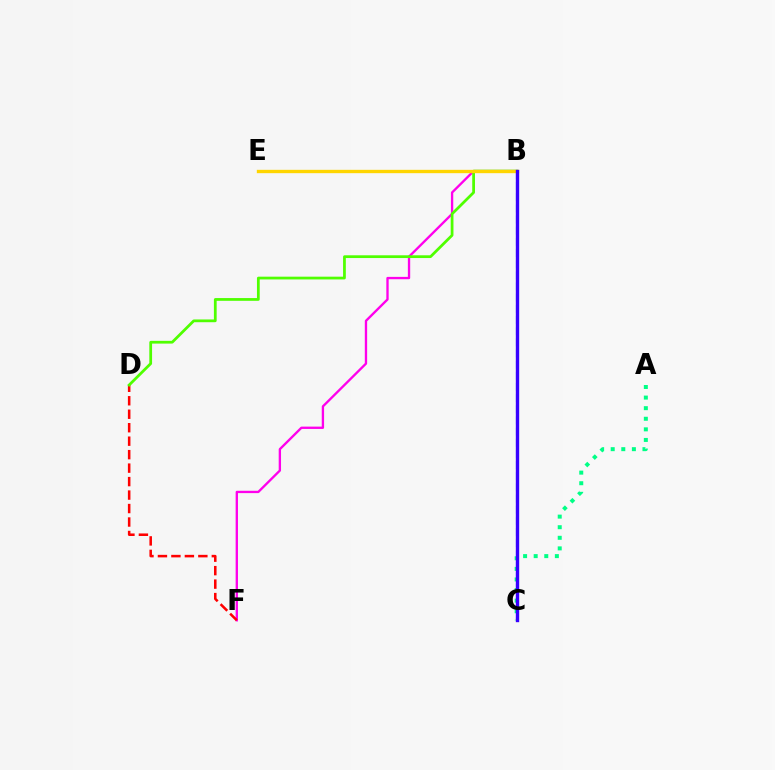{('B', 'F'): [{'color': '#ff00ed', 'line_style': 'solid', 'thickness': 1.68}], ('D', 'F'): [{'color': '#ff0000', 'line_style': 'dashed', 'thickness': 1.83}], ('B', 'C'): [{'color': '#009eff', 'line_style': 'dashed', 'thickness': 1.52}, {'color': '#3700ff', 'line_style': 'solid', 'thickness': 2.42}], ('B', 'D'): [{'color': '#4fff00', 'line_style': 'solid', 'thickness': 1.98}], ('A', 'C'): [{'color': '#00ff86', 'line_style': 'dotted', 'thickness': 2.88}], ('B', 'E'): [{'color': '#ffd500', 'line_style': 'solid', 'thickness': 2.41}]}